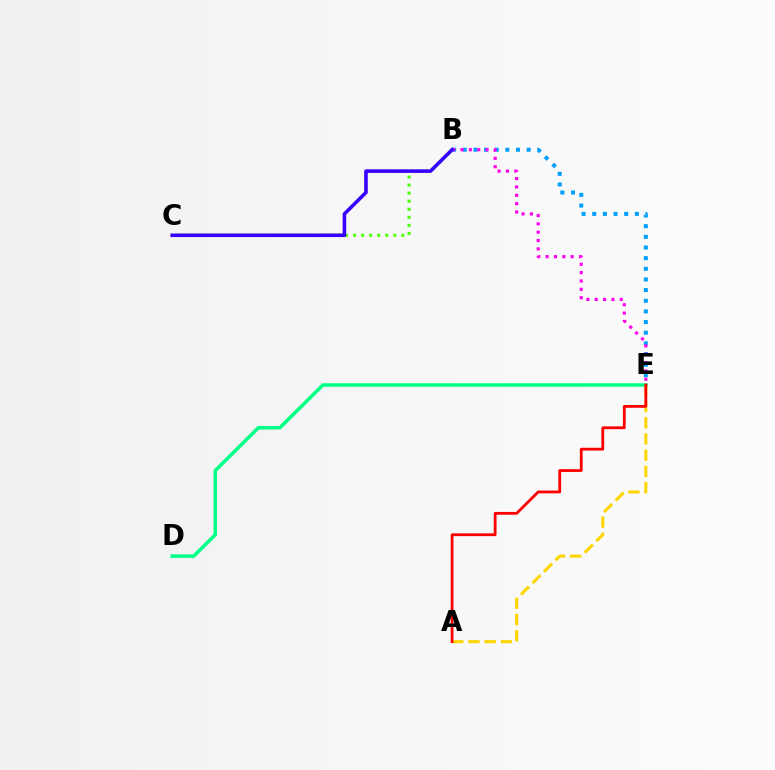{('B', 'E'): [{'color': '#009eff', 'line_style': 'dotted', 'thickness': 2.89}, {'color': '#ff00ed', 'line_style': 'dotted', 'thickness': 2.27}], ('D', 'E'): [{'color': '#00ff86', 'line_style': 'solid', 'thickness': 2.53}], ('B', 'C'): [{'color': '#4fff00', 'line_style': 'dotted', 'thickness': 2.19}, {'color': '#3700ff', 'line_style': 'solid', 'thickness': 2.57}], ('A', 'E'): [{'color': '#ffd500', 'line_style': 'dashed', 'thickness': 2.2}, {'color': '#ff0000', 'line_style': 'solid', 'thickness': 2.01}]}